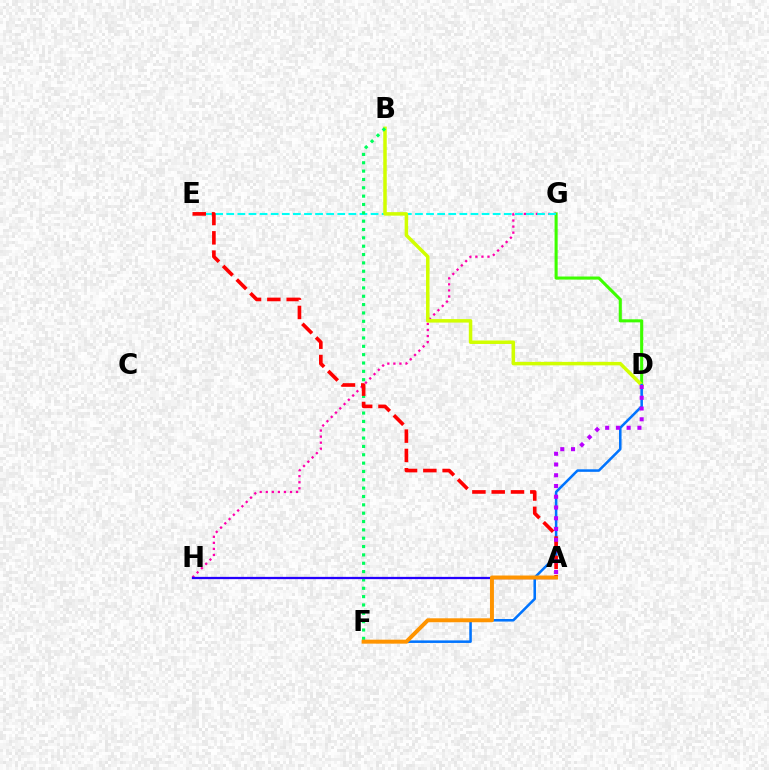{('D', 'G'): [{'color': '#3dff00', 'line_style': 'solid', 'thickness': 2.21}], ('G', 'H'): [{'color': '#ff00ac', 'line_style': 'dotted', 'thickness': 1.64}], ('E', 'G'): [{'color': '#00fff6', 'line_style': 'dashed', 'thickness': 1.51}], ('B', 'D'): [{'color': '#d1ff00', 'line_style': 'solid', 'thickness': 2.52}], ('D', 'F'): [{'color': '#0074ff', 'line_style': 'solid', 'thickness': 1.83}], ('B', 'F'): [{'color': '#00ff5c', 'line_style': 'dotted', 'thickness': 2.27}], ('A', 'E'): [{'color': '#ff0000', 'line_style': 'dashed', 'thickness': 2.62}], ('A', 'D'): [{'color': '#b900ff', 'line_style': 'dotted', 'thickness': 2.92}], ('A', 'H'): [{'color': '#2500ff', 'line_style': 'solid', 'thickness': 1.64}], ('A', 'F'): [{'color': '#ff9400', 'line_style': 'solid', 'thickness': 2.86}]}